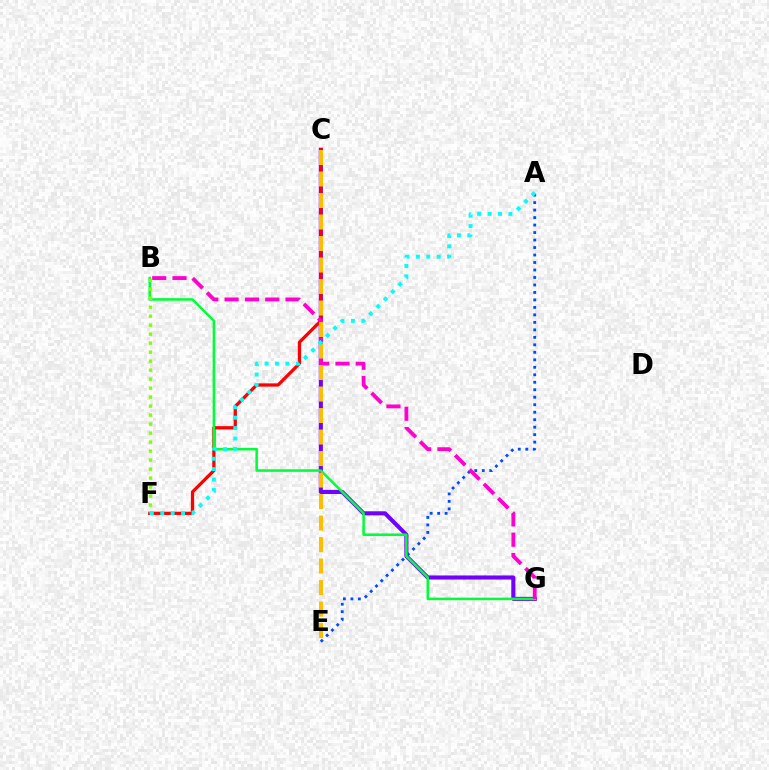{('C', 'G'): [{'color': '#7200ff', 'line_style': 'solid', 'thickness': 2.94}], ('A', 'E'): [{'color': '#004bff', 'line_style': 'dotted', 'thickness': 2.03}], ('C', 'F'): [{'color': '#ff0000', 'line_style': 'solid', 'thickness': 2.35}], ('B', 'G'): [{'color': '#00ff39', 'line_style': 'solid', 'thickness': 1.83}, {'color': '#ff00cf', 'line_style': 'dashed', 'thickness': 2.76}], ('C', 'E'): [{'color': '#ffbd00', 'line_style': 'dashed', 'thickness': 2.92}], ('B', 'F'): [{'color': '#84ff00', 'line_style': 'dotted', 'thickness': 2.44}], ('A', 'F'): [{'color': '#00fff6', 'line_style': 'dotted', 'thickness': 2.83}]}